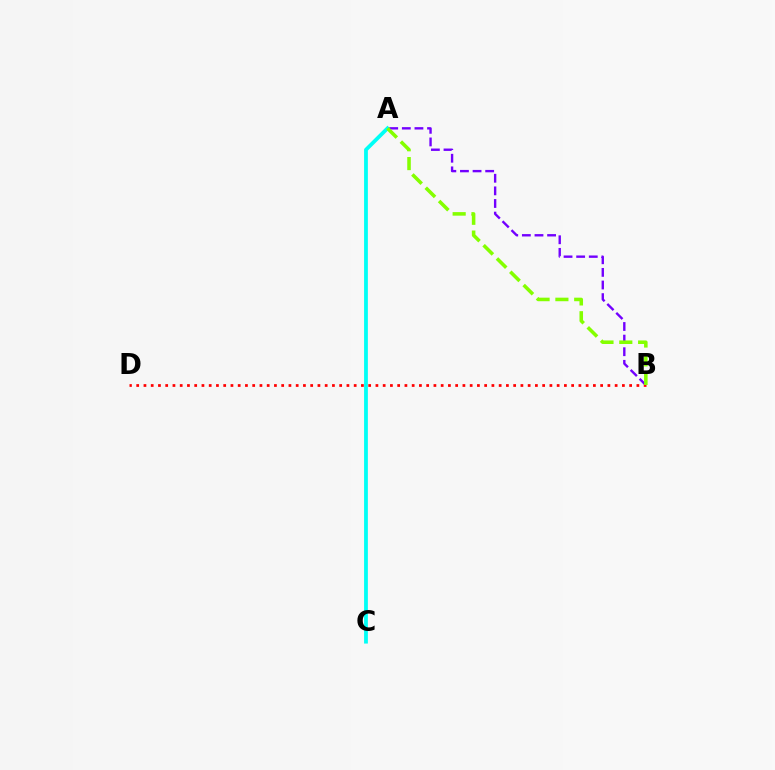{('A', 'C'): [{'color': '#00fff6', 'line_style': 'solid', 'thickness': 2.72}], ('A', 'B'): [{'color': '#7200ff', 'line_style': 'dashed', 'thickness': 1.71}, {'color': '#84ff00', 'line_style': 'dashed', 'thickness': 2.56}], ('B', 'D'): [{'color': '#ff0000', 'line_style': 'dotted', 'thickness': 1.97}]}